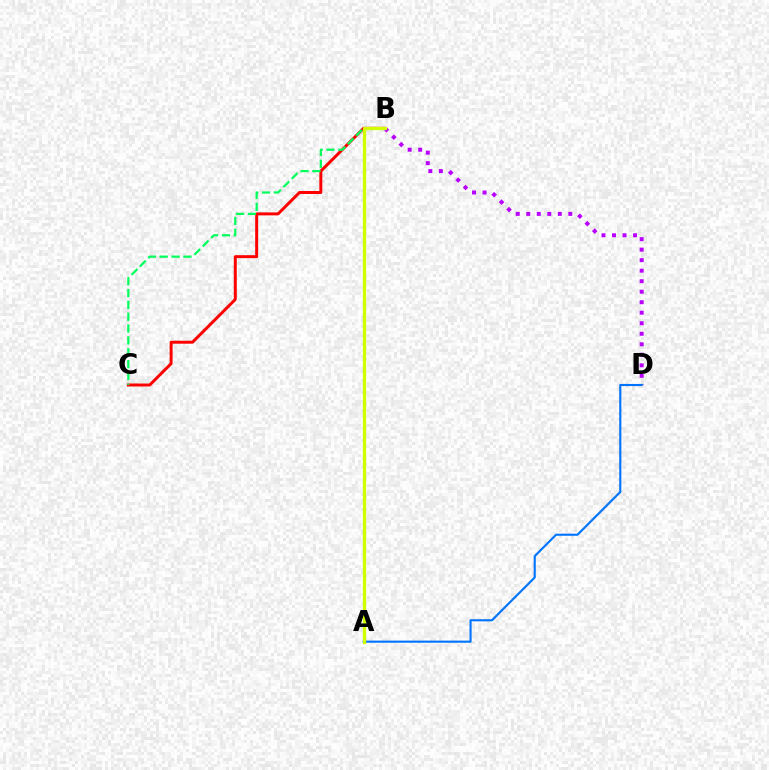{('B', 'C'): [{'color': '#ff0000', 'line_style': 'solid', 'thickness': 2.14}, {'color': '#00ff5c', 'line_style': 'dashed', 'thickness': 1.61}], ('B', 'D'): [{'color': '#b900ff', 'line_style': 'dotted', 'thickness': 2.86}], ('A', 'D'): [{'color': '#0074ff', 'line_style': 'solid', 'thickness': 1.53}], ('A', 'B'): [{'color': '#d1ff00', 'line_style': 'solid', 'thickness': 2.38}]}